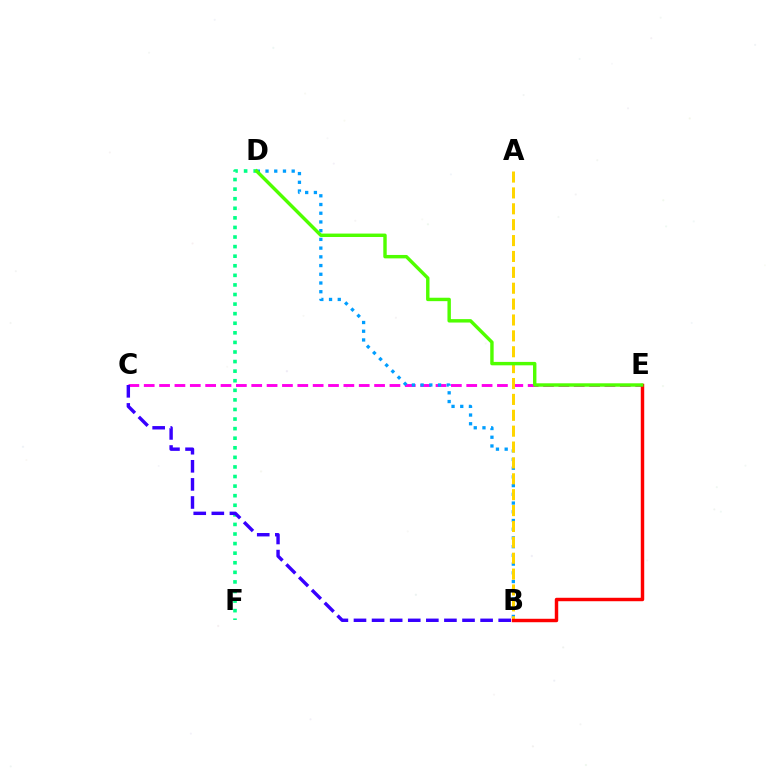{('C', 'E'): [{'color': '#ff00ed', 'line_style': 'dashed', 'thickness': 2.09}], ('B', 'D'): [{'color': '#009eff', 'line_style': 'dotted', 'thickness': 2.37}], ('A', 'B'): [{'color': '#ffd500', 'line_style': 'dashed', 'thickness': 2.16}], ('B', 'E'): [{'color': '#ff0000', 'line_style': 'solid', 'thickness': 2.48}], ('D', 'F'): [{'color': '#00ff86', 'line_style': 'dotted', 'thickness': 2.6}], ('D', 'E'): [{'color': '#4fff00', 'line_style': 'solid', 'thickness': 2.46}], ('B', 'C'): [{'color': '#3700ff', 'line_style': 'dashed', 'thickness': 2.46}]}